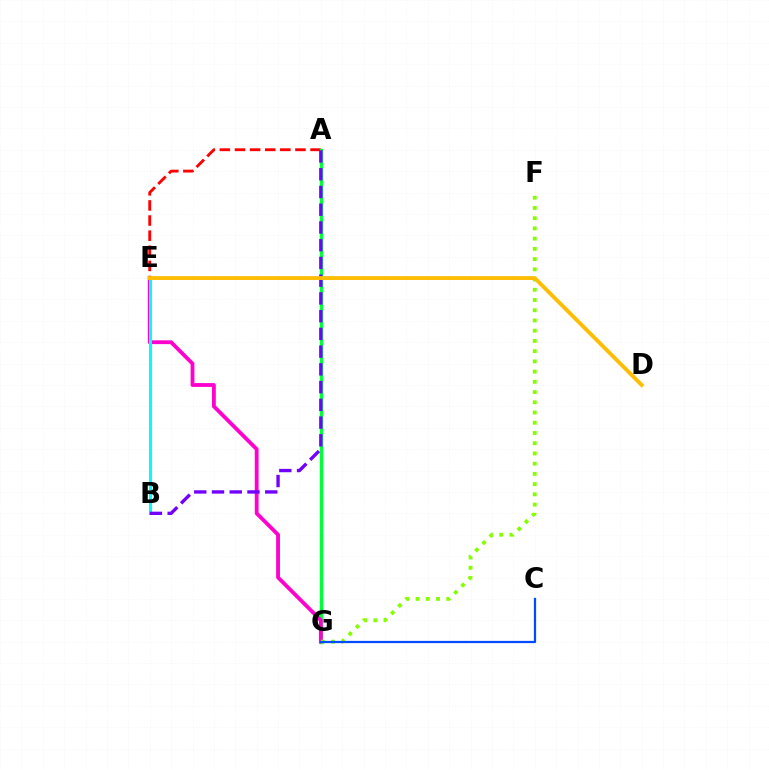{('A', 'E'): [{'color': '#ff0000', 'line_style': 'dashed', 'thickness': 2.05}], ('A', 'G'): [{'color': '#00ff39', 'line_style': 'solid', 'thickness': 2.49}], ('E', 'G'): [{'color': '#ff00cf', 'line_style': 'solid', 'thickness': 2.75}], ('B', 'E'): [{'color': '#00fff6', 'line_style': 'solid', 'thickness': 2.18}], ('F', 'G'): [{'color': '#84ff00', 'line_style': 'dotted', 'thickness': 2.78}], ('A', 'B'): [{'color': '#7200ff', 'line_style': 'dashed', 'thickness': 2.41}], ('C', 'G'): [{'color': '#004bff', 'line_style': 'solid', 'thickness': 1.61}], ('D', 'E'): [{'color': '#ffbd00', 'line_style': 'solid', 'thickness': 2.77}]}